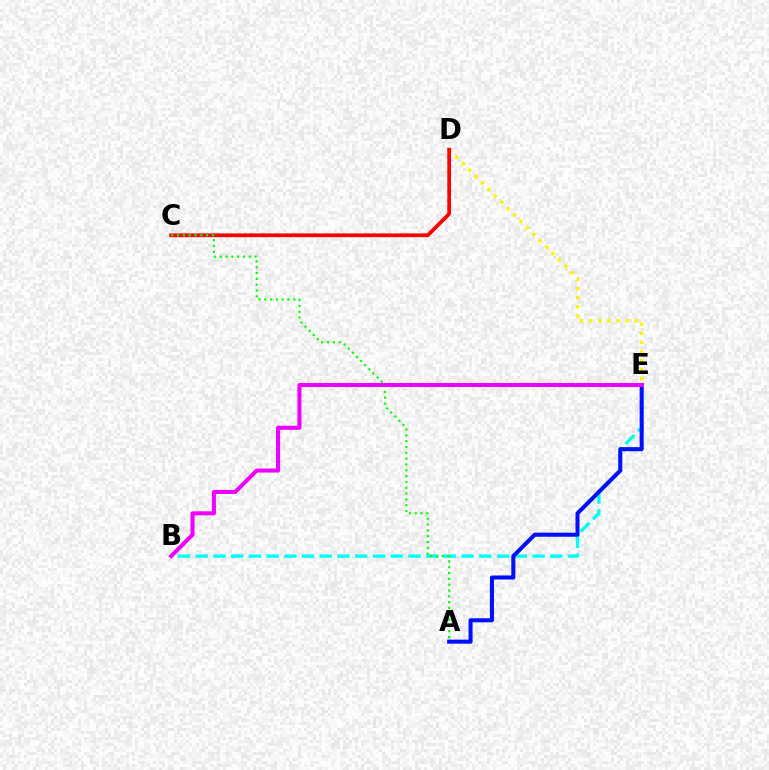{('B', 'E'): [{'color': '#00fff6', 'line_style': 'dashed', 'thickness': 2.41}, {'color': '#ee00ff', 'line_style': 'solid', 'thickness': 2.91}], ('A', 'E'): [{'color': '#0010ff', 'line_style': 'solid', 'thickness': 2.92}], ('D', 'E'): [{'color': '#fcf500', 'line_style': 'dotted', 'thickness': 2.46}], ('C', 'D'): [{'color': '#ff0000', 'line_style': 'solid', 'thickness': 2.7}], ('A', 'C'): [{'color': '#08ff00', 'line_style': 'dotted', 'thickness': 1.58}]}